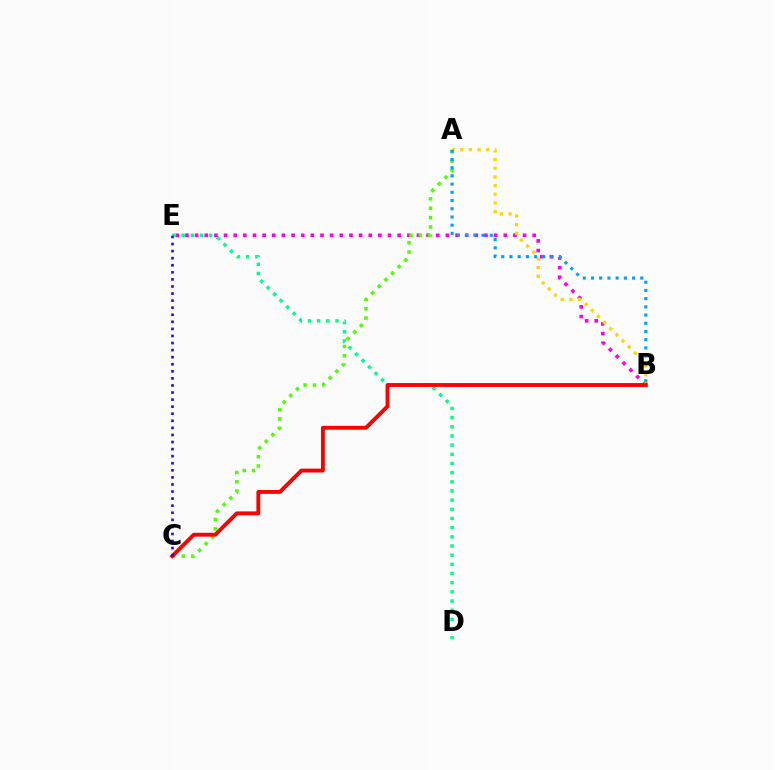{('B', 'E'): [{'color': '#ff00ed', 'line_style': 'dotted', 'thickness': 2.62}], ('A', 'C'): [{'color': '#4fff00', 'line_style': 'dotted', 'thickness': 2.54}], ('D', 'E'): [{'color': '#00ff86', 'line_style': 'dotted', 'thickness': 2.49}], ('A', 'B'): [{'color': '#ffd500', 'line_style': 'dotted', 'thickness': 2.35}, {'color': '#009eff', 'line_style': 'dotted', 'thickness': 2.23}], ('B', 'C'): [{'color': '#ff0000', 'line_style': 'solid', 'thickness': 2.79}], ('C', 'E'): [{'color': '#3700ff', 'line_style': 'dotted', 'thickness': 1.92}]}